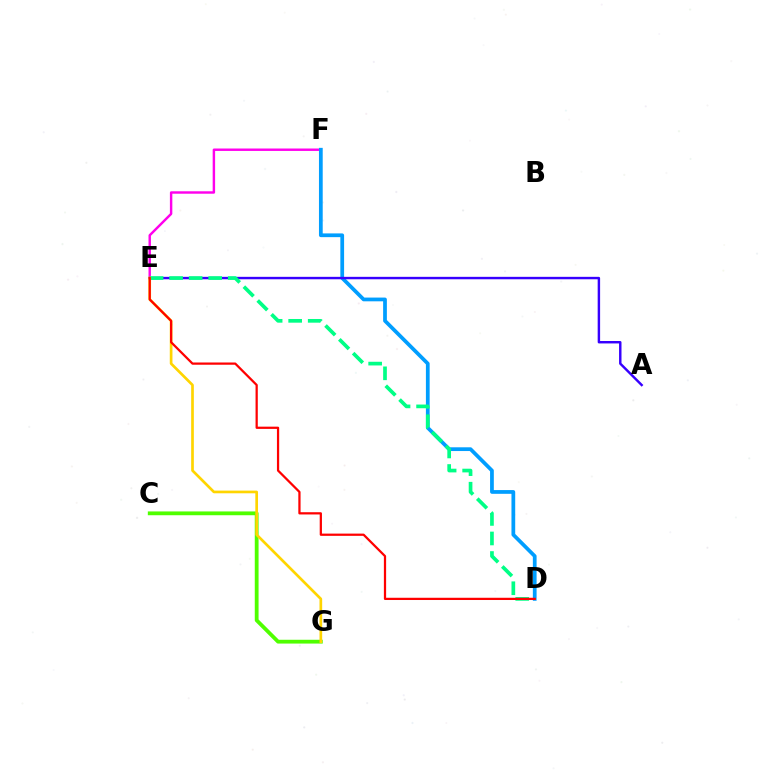{('C', 'G'): [{'color': '#4fff00', 'line_style': 'solid', 'thickness': 2.73}], ('E', 'F'): [{'color': '#ff00ed', 'line_style': 'solid', 'thickness': 1.75}], ('D', 'F'): [{'color': '#009eff', 'line_style': 'solid', 'thickness': 2.7}], ('A', 'E'): [{'color': '#3700ff', 'line_style': 'solid', 'thickness': 1.76}], ('D', 'E'): [{'color': '#00ff86', 'line_style': 'dashed', 'thickness': 2.65}, {'color': '#ff0000', 'line_style': 'solid', 'thickness': 1.62}], ('E', 'G'): [{'color': '#ffd500', 'line_style': 'solid', 'thickness': 1.93}]}